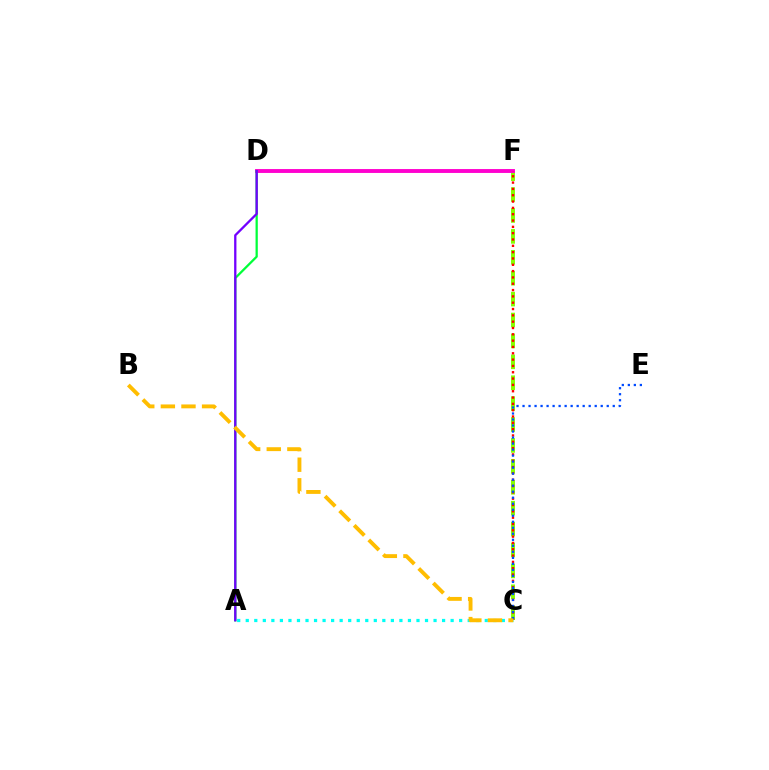{('C', 'F'): [{'color': '#84ff00', 'line_style': 'dashed', 'thickness': 2.84}, {'color': '#ff0000', 'line_style': 'dotted', 'thickness': 1.72}], ('D', 'F'): [{'color': '#ff00cf', 'line_style': 'solid', 'thickness': 2.8}], ('A', 'C'): [{'color': '#00fff6', 'line_style': 'dotted', 'thickness': 2.32}], ('C', 'E'): [{'color': '#004bff', 'line_style': 'dotted', 'thickness': 1.63}], ('A', 'D'): [{'color': '#00ff39', 'line_style': 'solid', 'thickness': 1.63}, {'color': '#7200ff', 'line_style': 'solid', 'thickness': 1.66}], ('B', 'C'): [{'color': '#ffbd00', 'line_style': 'dashed', 'thickness': 2.8}]}